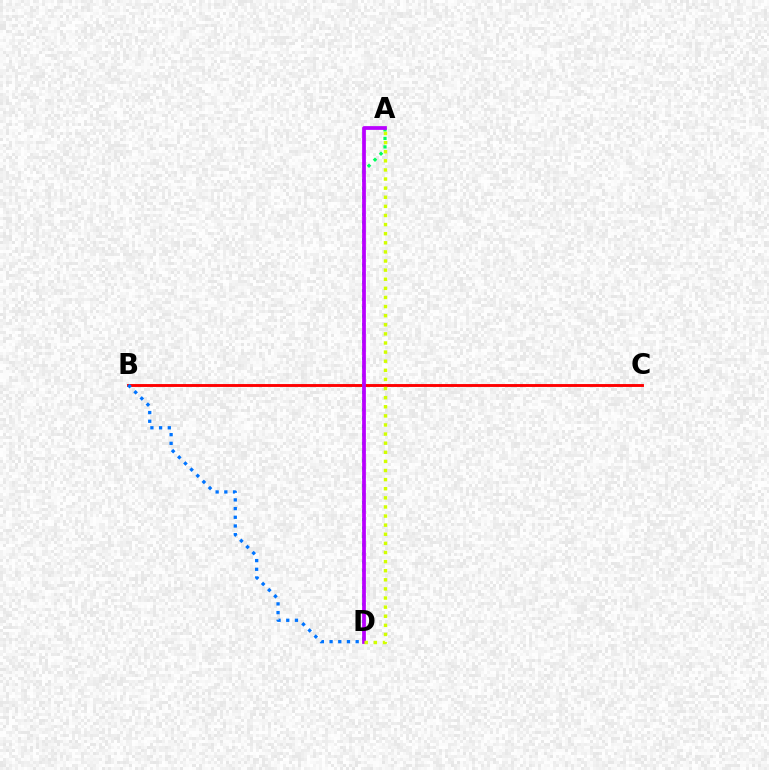{('B', 'C'): [{'color': '#ff0000', 'line_style': 'solid', 'thickness': 2.07}], ('B', 'D'): [{'color': '#0074ff', 'line_style': 'dotted', 'thickness': 2.36}], ('A', 'D'): [{'color': '#00ff5c', 'line_style': 'dotted', 'thickness': 2.3}, {'color': '#b900ff', 'line_style': 'solid', 'thickness': 2.7}, {'color': '#d1ff00', 'line_style': 'dotted', 'thickness': 2.47}]}